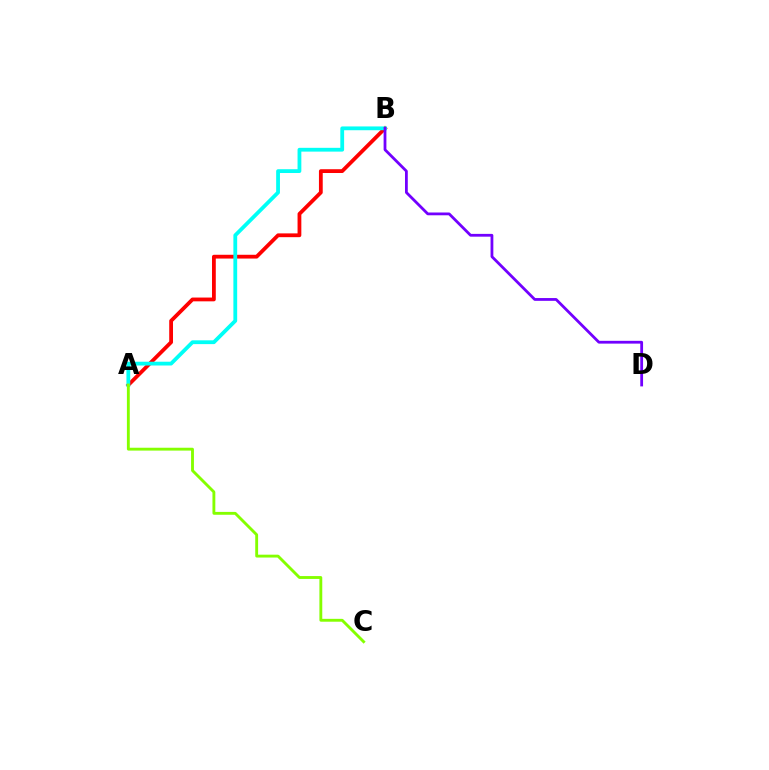{('A', 'B'): [{'color': '#ff0000', 'line_style': 'solid', 'thickness': 2.73}, {'color': '#00fff6', 'line_style': 'solid', 'thickness': 2.73}], ('B', 'D'): [{'color': '#7200ff', 'line_style': 'solid', 'thickness': 2.01}], ('A', 'C'): [{'color': '#84ff00', 'line_style': 'solid', 'thickness': 2.06}]}